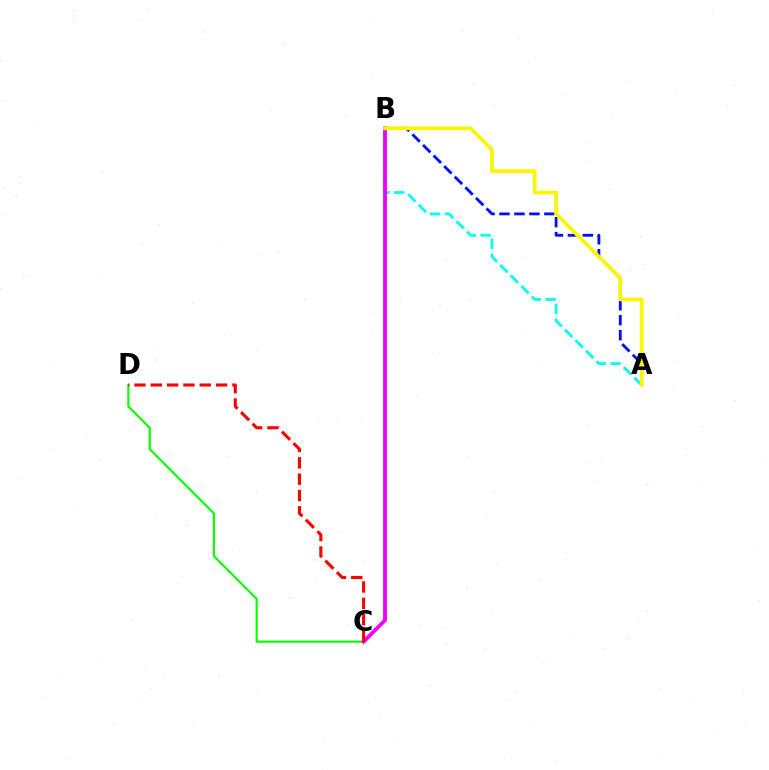{('A', 'B'): [{'color': '#00fff6', 'line_style': 'dashed', 'thickness': 2.02}, {'color': '#0010ff', 'line_style': 'dashed', 'thickness': 2.03}, {'color': '#fcf500', 'line_style': 'solid', 'thickness': 2.68}], ('C', 'D'): [{'color': '#08ff00', 'line_style': 'solid', 'thickness': 1.54}, {'color': '#ff0000', 'line_style': 'dashed', 'thickness': 2.22}], ('B', 'C'): [{'color': '#ee00ff', 'line_style': 'solid', 'thickness': 2.77}]}